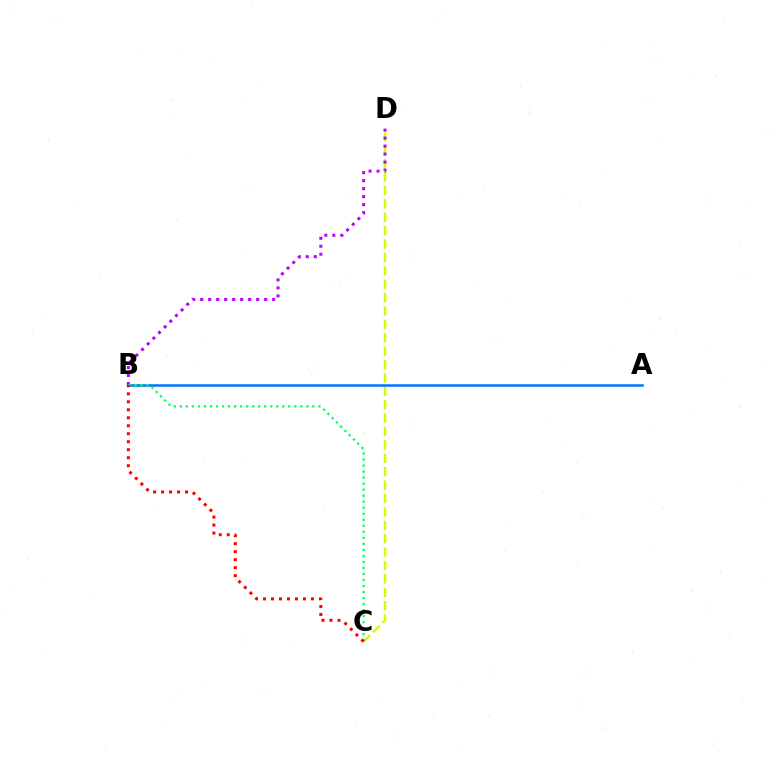{('C', 'D'): [{'color': '#d1ff00', 'line_style': 'dashed', 'thickness': 1.82}], ('A', 'B'): [{'color': '#0074ff', 'line_style': 'solid', 'thickness': 1.81}], ('B', 'D'): [{'color': '#b900ff', 'line_style': 'dotted', 'thickness': 2.17}], ('B', 'C'): [{'color': '#00ff5c', 'line_style': 'dotted', 'thickness': 1.64}, {'color': '#ff0000', 'line_style': 'dotted', 'thickness': 2.17}]}